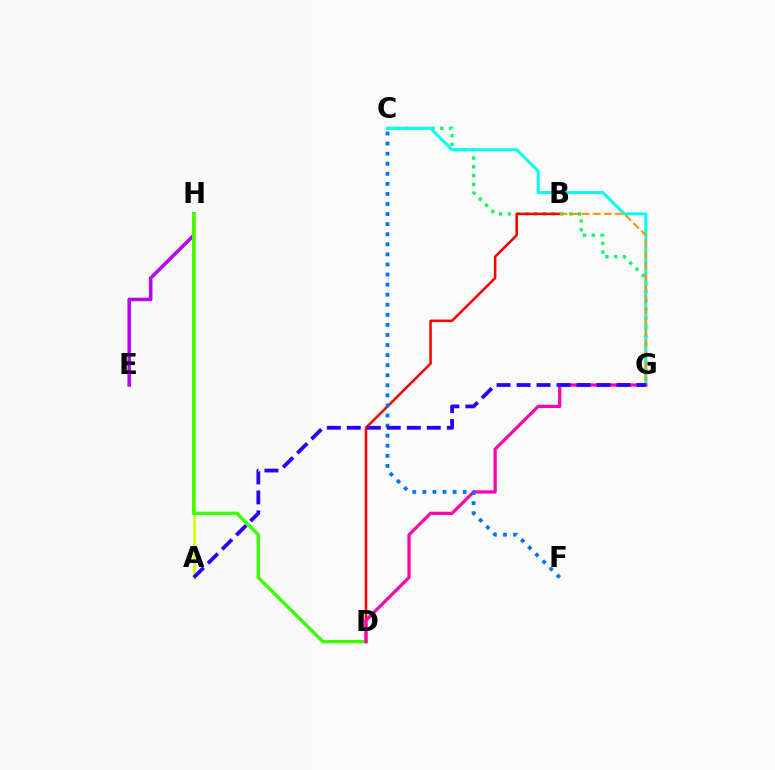{('C', 'G'): [{'color': '#00ff5c', 'line_style': 'dotted', 'thickness': 2.39}, {'color': '#00fff6', 'line_style': 'solid', 'thickness': 2.13}], ('E', 'H'): [{'color': '#b900ff', 'line_style': 'solid', 'thickness': 2.53}], ('B', 'D'): [{'color': '#ff0000', 'line_style': 'solid', 'thickness': 1.84}], ('B', 'G'): [{'color': '#ff9400', 'line_style': 'dashed', 'thickness': 1.5}], ('A', 'H'): [{'color': '#d1ff00', 'line_style': 'solid', 'thickness': 1.92}], ('D', 'H'): [{'color': '#3dff00', 'line_style': 'solid', 'thickness': 2.47}], ('D', 'G'): [{'color': '#ff00ac', 'line_style': 'solid', 'thickness': 2.33}], ('C', 'F'): [{'color': '#0074ff', 'line_style': 'dotted', 'thickness': 2.74}], ('A', 'G'): [{'color': '#2500ff', 'line_style': 'dashed', 'thickness': 2.72}]}